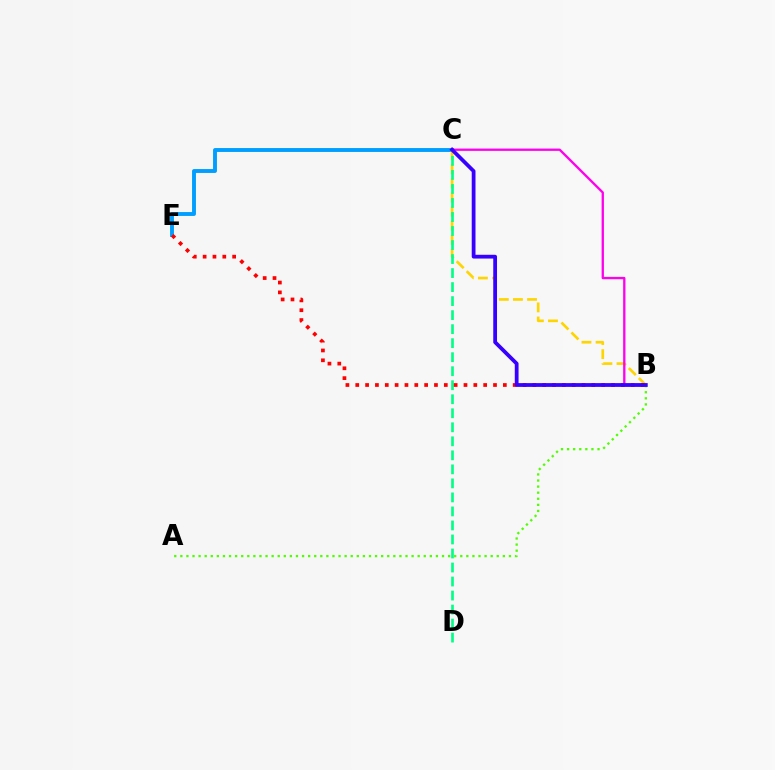{('C', 'E'): [{'color': '#009eff', 'line_style': 'solid', 'thickness': 2.8}], ('B', 'C'): [{'color': '#ffd500', 'line_style': 'dashed', 'thickness': 1.92}, {'color': '#ff00ed', 'line_style': 'solid', 'thickness': 1.67}, {'color': '#3700ff', 'line_style': 'solid', 'thickness': 2.71}], ('C', 'D'): [{'color': '#00ff86', 'line_style': 'dashed', 'thickness': 1.9}], ('A', 'B'): [{'color': '#4fff00', 'line_style': 'dotted', 'thickness': 1.65}], ('B', 'E'): [{'color': '#ff0000', 'line_style': 'dotted', 'thickness': 2.67}]}